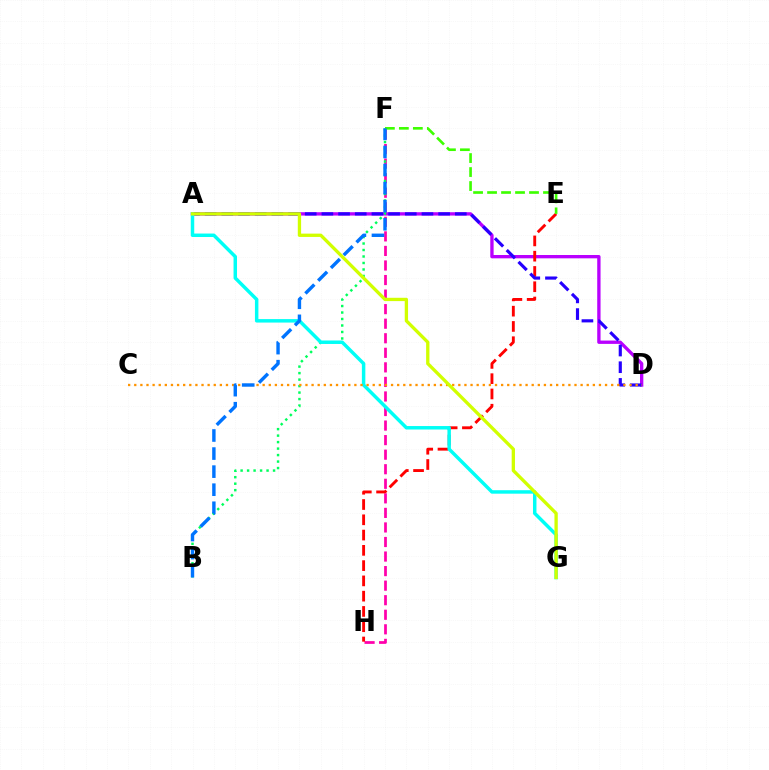{('F', 'H'): [{'color': '#ff00ac', 'line_style': 'dashed', 'thickness': 1.98}], ('A', 'D'): [{'color': '#b900ff', 'line_style': 'solid', 'thickness': 2.4}, {'color': '#2500ff', 'line_style': 'dashed', 'thickness': 2.27}], ('E', 'H'): [{'color': '#ff0000', 'line_style': 'dashed', 'thickness': 2.07}], ('B', 'F'): [{'color': '#00ff5c', 'line_style': 'dotted', 'thickness': 1.76}, {'color': '#0074ff', 'line_style': 'dashed', 'thickness': 2.45}], ('A', 'G'): [{'color': '#00fff6', 'line_style': 'solid', 'thickness': 2.5}, {'color': '#d1ff00', 'line_style': 'solid', 'thickness': 2.38}], ('C', 'D'): [{'color': '#ff9400', 'line_style': 'dotted', 'thickness': 1.66}], ('E', 'F'): [{'color': '#3dff00', 'line_style': 'dashed', 'thickness': 1.9}]}